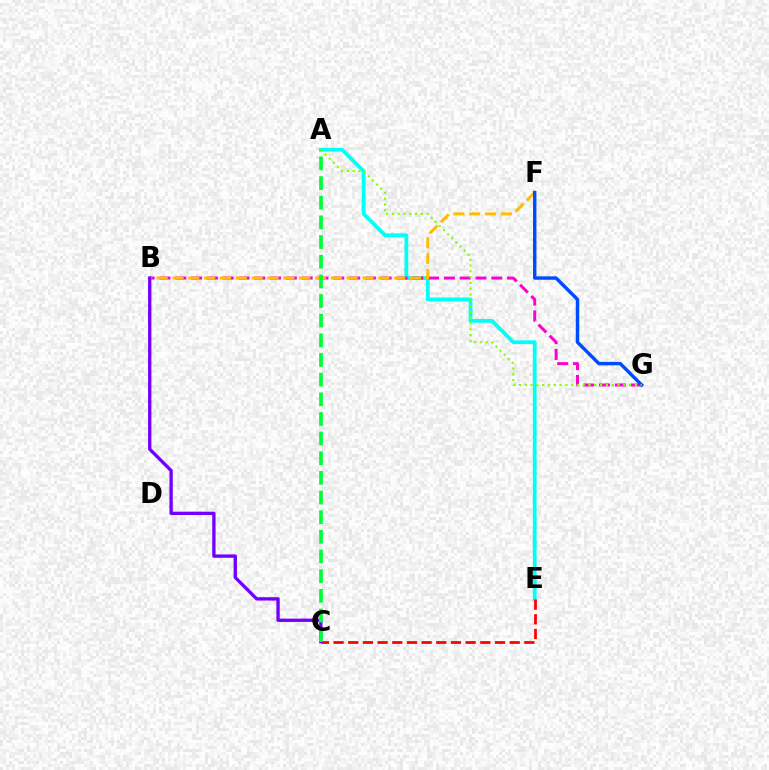{('A', 'E'): [{'color': '#00fff6', 'line_style': 'solid', 'thickness': 2.73}], ('B', 'G'): [{'color': '#ff00cf', 'line_style': 'dashed', 'thickness': 2.15}], ('C', 'E'): [{'color': '#ff0000', 'line_style': 'dashed', 'thickness': 1.99}], ('B', 'F'): [{'color': '#ffbd00', 'line_style': 'dashed', 'thickness': 2.15}], ('F', 'G'): [{'color': '#004bff', 'line_style': 'solid', 'thickness': 2.46}], ('A', 'G'): [{'color': '#84ff00', 'line_style': 'dotted', 'thickness': 1.57}], ('B', 'C'): [{'color': '#7200ff', 'line_style': 'solid', 'thickness': 2.39}], ('A', 'C'): [{'color': '#00ff39', 'line_style': 'dashed', 'thickness': 2.67}]}